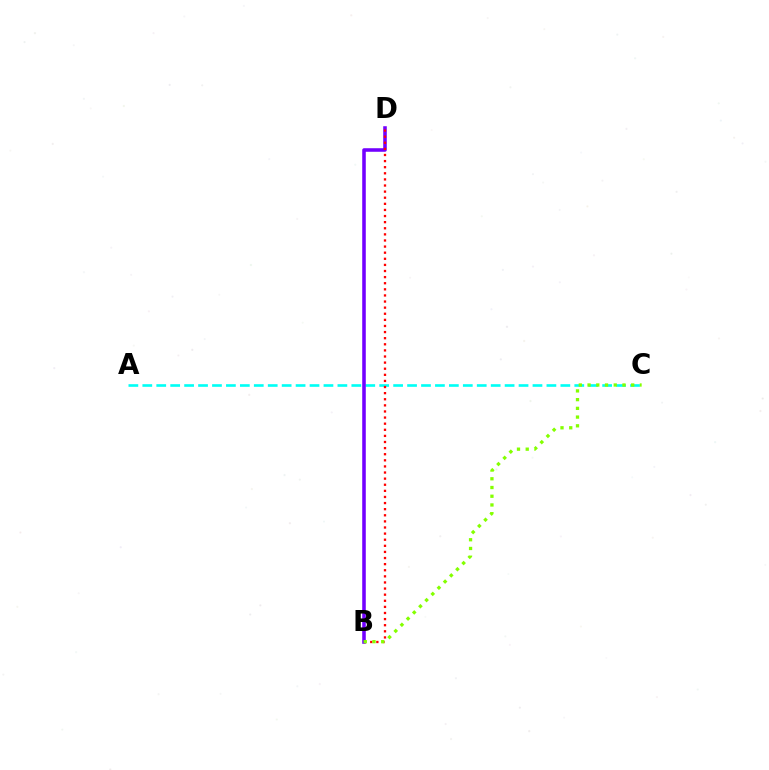{('A', 'C'): [{'color': '#00fff6', 'line_style': 'dashed', 'thickness': 1.89}], ('B', 'D'): [{'color': '#7200ff', 'line_style': 'solid', 'thickness': 2.56}, {'color': '#ff0000', 'line_style': 'dotted', 'thickness': 1.66}], ('B', 'C'): [{'color': '#84ff00', 'line_style': 'dotted', 'thickness': 2.37}]}